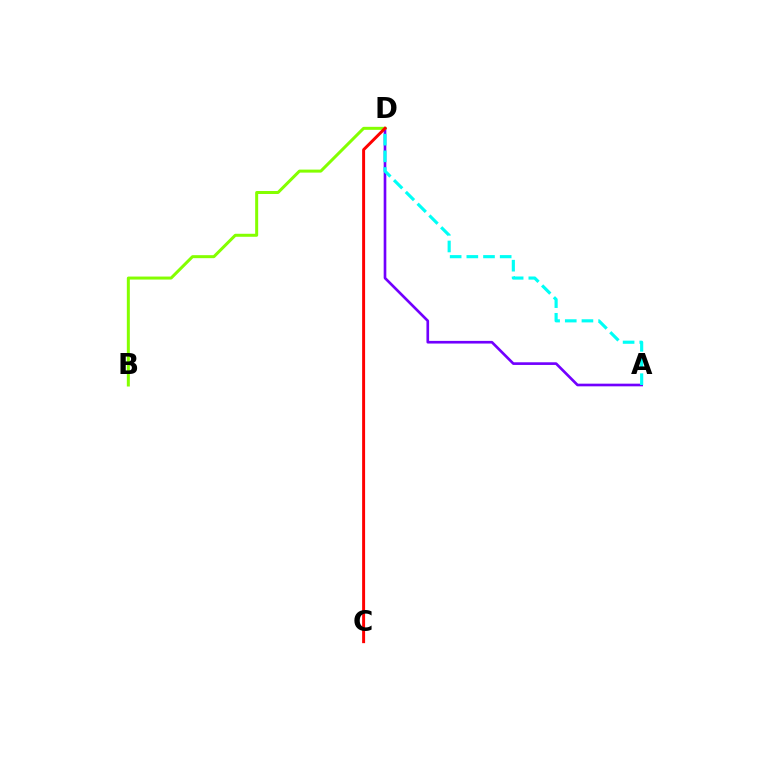{('A', 'D'): [{'color': '#7200ff', 'line_style': 'solid', 'thickness': 1.91}, {'color': '#00fff6', 'line_style': 'dashed', 'thickness': 2.27}], ('B', 'D'): [{'color': '#84ff00', 'line_style': 'solid', 'thickness': 2.16}], ('C', 'D'): [{'color': '#ff0000', 'line_style': 'solid', 'thickness': 2.13}]}